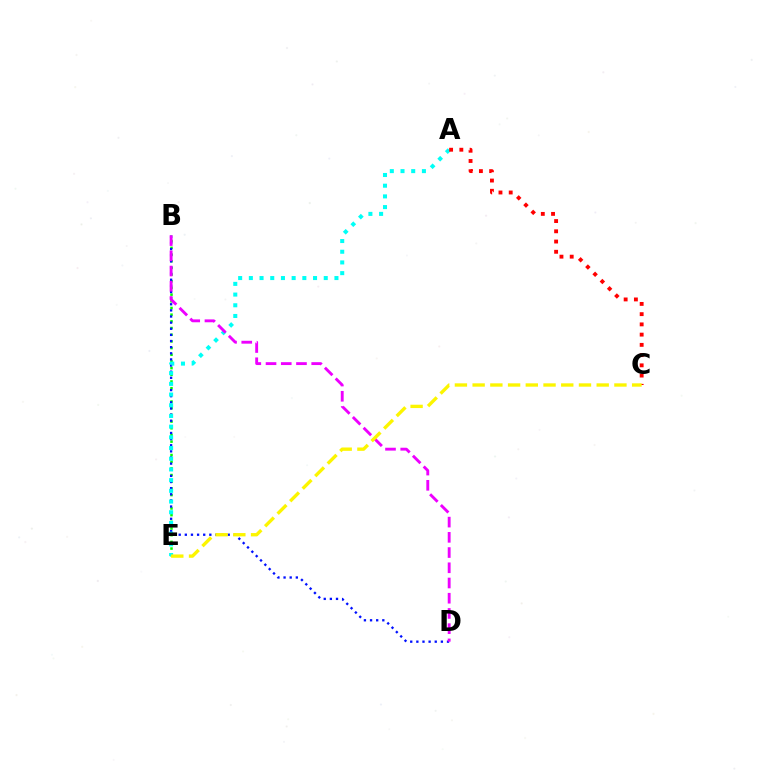{('B', 'E'): [{'color': '#08ff00', 'line_style': 'dotted', 'thickness': 1.82}], ('B', 'D'): [{'color': '#0010ff', 'line_style': 'dotted', 'thickness': 1.67}, {'color': '#ee00ff', 'line_style': 'dashed', 'thickness': 2.07}], ('A', 'E'): [{'color': '#00fff6', 'line_style': 'dotted', 'thickness': 2.91}], ('A', 'C'): [{'color': '#ff0000', 'line_style': 'dotted', 'thickness': 2.78}], ('C', 'E'): [{'color': '#fcf500', 'line_style': 'dashed', 'thickness': 2.41}]}